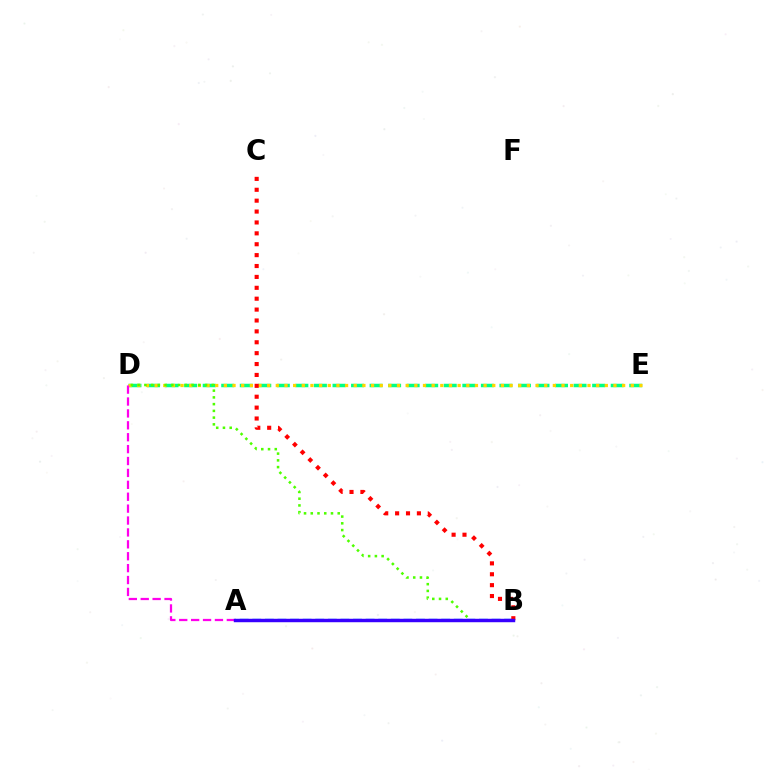{('D', 'E'): [{'color': '#00ff86', 'line_style': 'dashed', 'thickness': 2.52}, {'color': '#ffd500', 'line_style': 'dotted', 'thickness': 2.35}], ('A', 'B'): [{'color': '#009eff', 'line_style': 'dashed', 'thickness': 1.71}, {'color': '#3700ff', 'line_style': 'solid', 'thickness': 2.48}], ('A', 'D'): [{'color': '#ff00ed', 'line_style': 'dashed', 'thickness': 1.62}], ('B', 'D'): [{'color': '#4fff00', 'line_style': 'dotted', 'thickness': 1.83}], ('B', 'C'): [{'color': '#ff0000', 'line_style': 'dotted', 'thickness': 2.96}]}